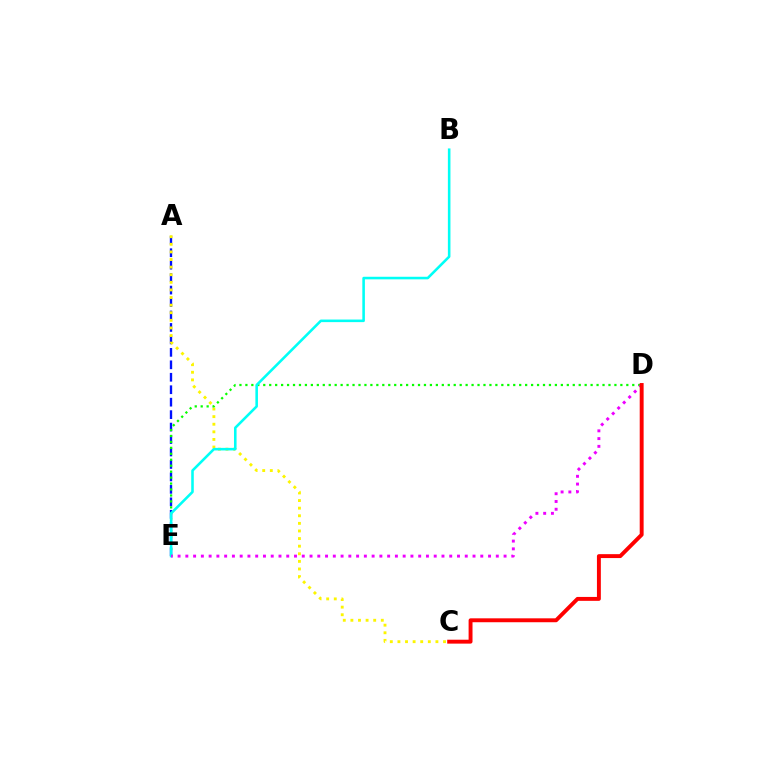{('A', 'E'): [{'color': '#0010ff', 'line_style': 'dashed', 'thickness': 1.69}], ('A', 'C'): [{'color': '#fcf500', 'line_style': 'dotted', 'thickness': 2.07}], ('D', 'E'): [{'color': '#08ff00', 'line_style': 'dotted', 'thickness': 1.62}, {'color': '#ee00ff', 'line_style': 'dotted', 'thickness': 2.11}], ('B', 'E'): [{'color': '#00fff6', 'line_style': 'solid', 'thickness': 1.85}], ('C', 'D'): [{'color': '#ff0000', 'line_style': 'solid', 'thickness': 2.82}]}